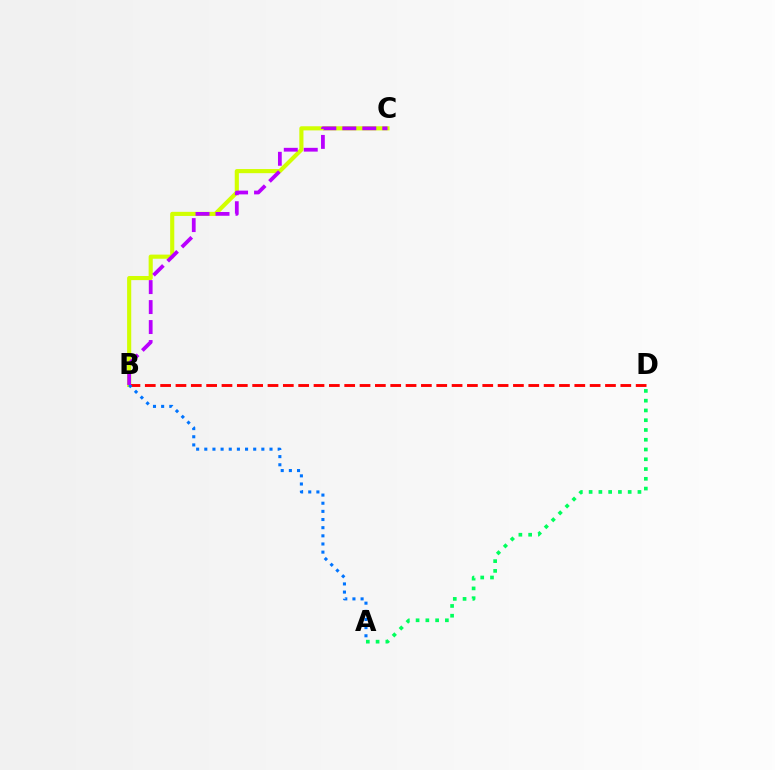{('B', 'C'): [{'color': '#d1ff00', 'line_style': 'solid', 'thickness': 2.97}, {'color': '#b900ff', 'line_style': 'dashed', 'thickness': 2.71}], ('B', 'D'): [{'color': '#ff0000', 'line_style': 'dashed', 'thickness': 2.08}], ('A', 'D'): [{'color': '#00ff5c', 'line_style': 'dotted', 'thickness': 2.65}], ('A', 'B'): [{'color': '#0074ff', 'line_style': 'dotted', 'thickness': 2.21}]}